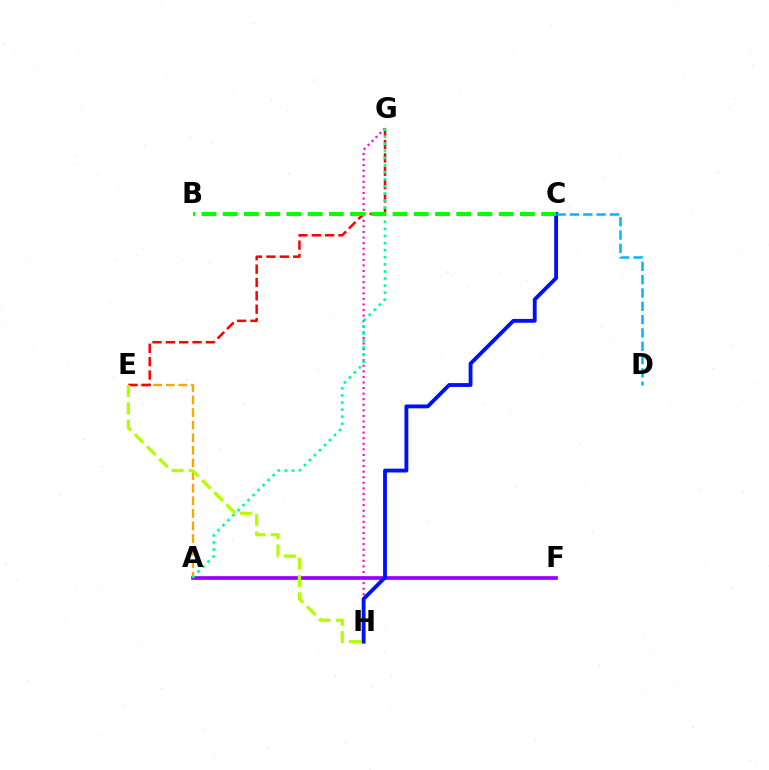{('G', 'H'): [{'color': '#ff00bd', 'line_style': 'dotted', 'thickness': 1.51}], ('A', 'F'): [{'color': '#9b00ff', 'line_style': 'solid', 'thickness': 2.67}], ('A', 'E'): [{'color': '#ffa500', 'line_style': 'dashed', 'thickness': 1.71}], ('C', 'H'): [{'color': '#0010ff', 'line_style': 'solid', 'thickness': 2.77}], ('E', 'G'): [{'color': '#ff0000', 'line_style': 'dashed', 'thickness': 1.81}], ('C', 'D'): [{'color': '#00b5ff', 'line_style': 'dashed', 'thickness': 1.81}], ('A', 'G'): [{'color': '#00ff9d', 'line_style': 'dotted', 'thickness': 1.93}], ('B', 'C'): [{'color': '#08ff00', 'line_style': 'dashed', 'thickness': 2.88}], ('E', 'H'): [{'color': '#b3ff00', 'line_style': 'dashed', 'thickness': 2.35}]}